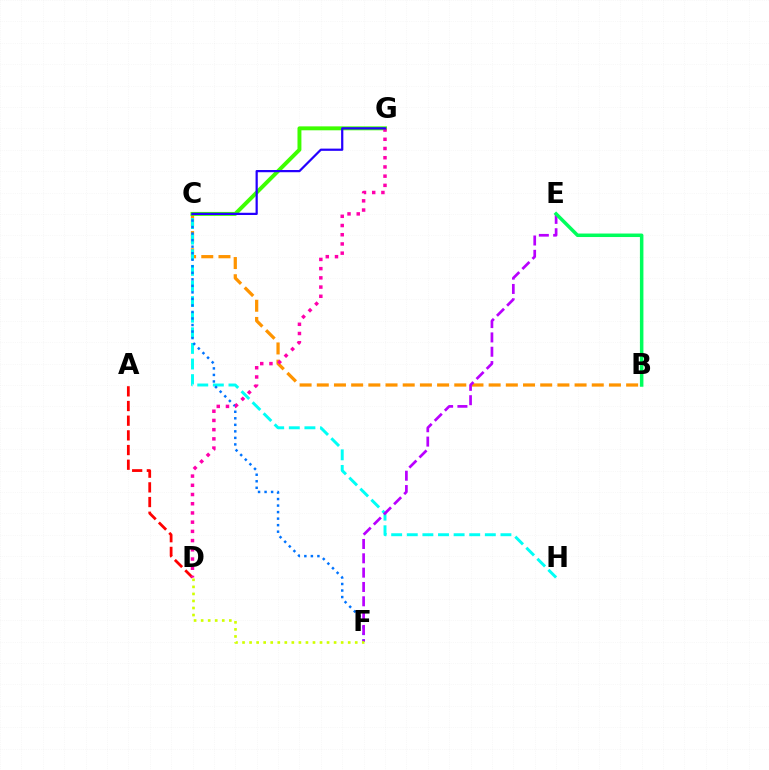{('A', 'D'): [{'color': '#ff0000', 'line_style': 'dashed', 'thickness': 1.99}], ('B', 'C'): [{'color': '#ff9400', 'line_style': 'dashed', 'thickness': 2.33}], ('C', 'G'): [{'color': '#3dff00', 'line_style': 'solid', 'thickness': 2.83}, {'color': '#2500ff', 'line_style': 'solid', 'thickness': 1.6}], ('C', 'H'): [{'color': '#00fff6', 'line_style': 'dashed', 'thickness': 2.12}], ('C', 'F'): [{'color': '#0074ff', 'line_style': 'dotted', 'thickness': 1.77}], ('E', 'F'): [{'color': '#b900ff', 'line_style': 'dashed', 'thickness': 1.95}], ('D', 'G'): [{'color': '#ff00ac', 'line_style': 'dotted', 'thickness': 2.5}], ('B', 'E'): [{'color': '#00ff5c', 'line_style': 'solid', 'thickness': 2.52}], ('D', 'F'): [{'color': '#d1ff00', 'line_style': 'dotted', 'thickness': 1.91}]}